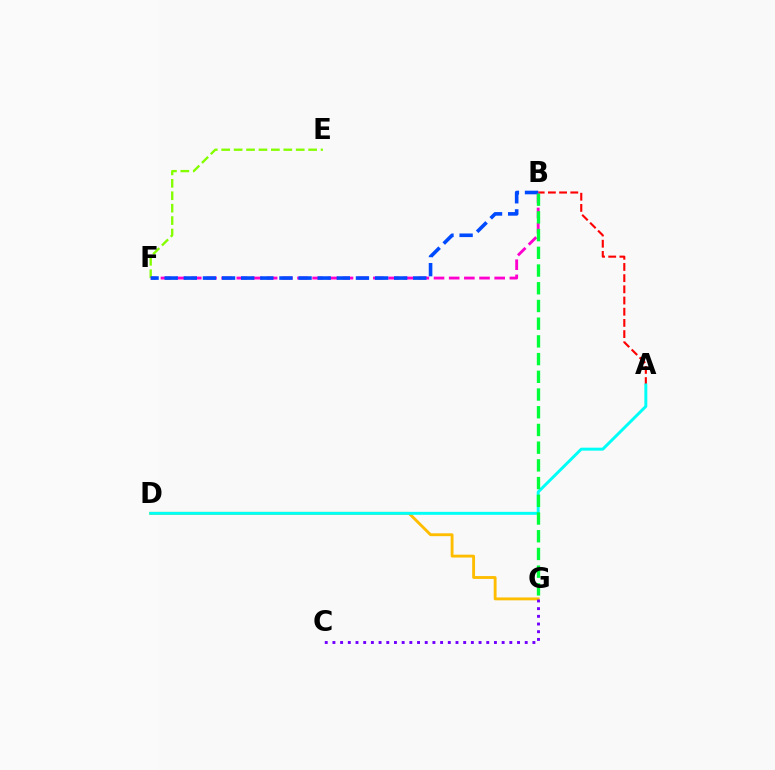{('A', 'B'): [{'color': '#ff0000', 'line_style': 'dashed', 'thickness': 1.52}], ('D', 'G'): [{'color': '#ffbd00', 'line_style': 'solid', 'thickness': 2.06}], ('E', 'F'): [{'color': '#84ff00', 'line_style': 'dashed', 'thickness': 1.69}], ('A', 'D'): [{'color': '#00fff6', 'line_style': 'solid', 'thickness': 2.12}], ('C', 'G'): [{'color': '#7200ff', 'line_style': 'dotted', 'thickness': 2.09}], ('B', 'F'): [{'color': '#ff00cf', 'line_style': 'dashed', 'thickness': 2.06}, {'color': '#004bff', 'line_style': 'dashed', 'thickness': 2.6}], ('B', 'G'): [{'color': '#00ff39', 'line_style': 'dashed', 'thickness': 2.41}]}